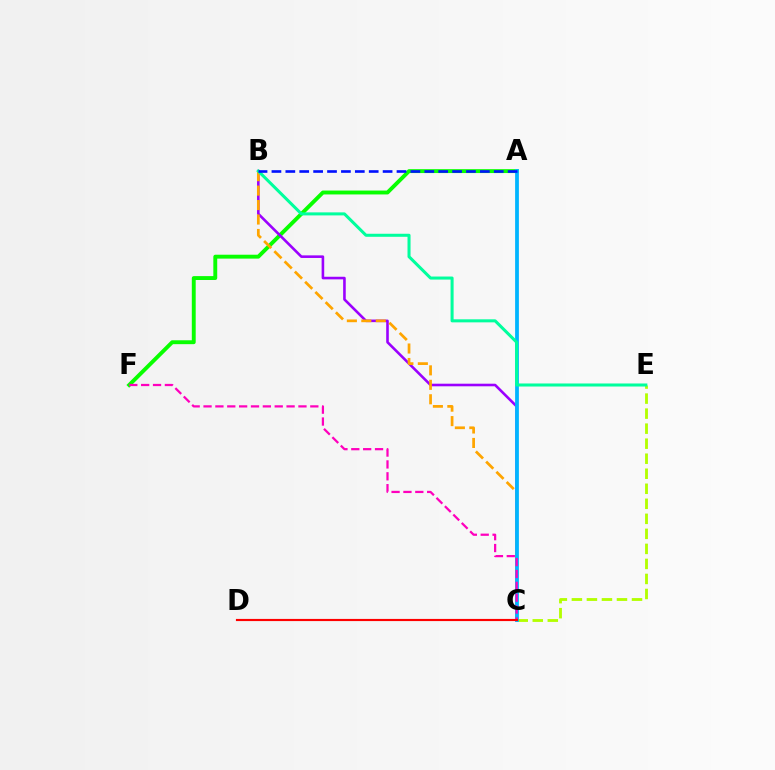{('C', 'E'): [{'color': '#b3ff00', 'line_style': 'dashed', 'thickness': 2.04}], ('A', 'F'): [{'color': '#08ff00', 'line_style': 'solid', 'thickness': 2.8}], ('B', 'C'): [{'color': '#9b00ff', 'line_style': 'solid', 'thickness': 1.87}, {'color': '#ffa500', 'line_style': 'dashed', 'thickness': 1.96}], ('A', 'C'): [{'color': '#00b5ff', 'line_style': 'solid', 'thickness': 2.73}], ('B', 'E'): [{'color': '#00ff9d', 'line_style': 'solid', 'thickness': 2.19}], ('C', 'F'): [{'color': '#ff00bd', 'line_style': 'dashed', 'thickness': 1.61}], ('A', 'B'): [{'color': '#0010ff', 'line_style': 'dashed', 'thickness': 1.89}], ('C', 'D'): [{'color': '#ff0000', 'line_style': 'solid', 'thickness': 1.56}]}